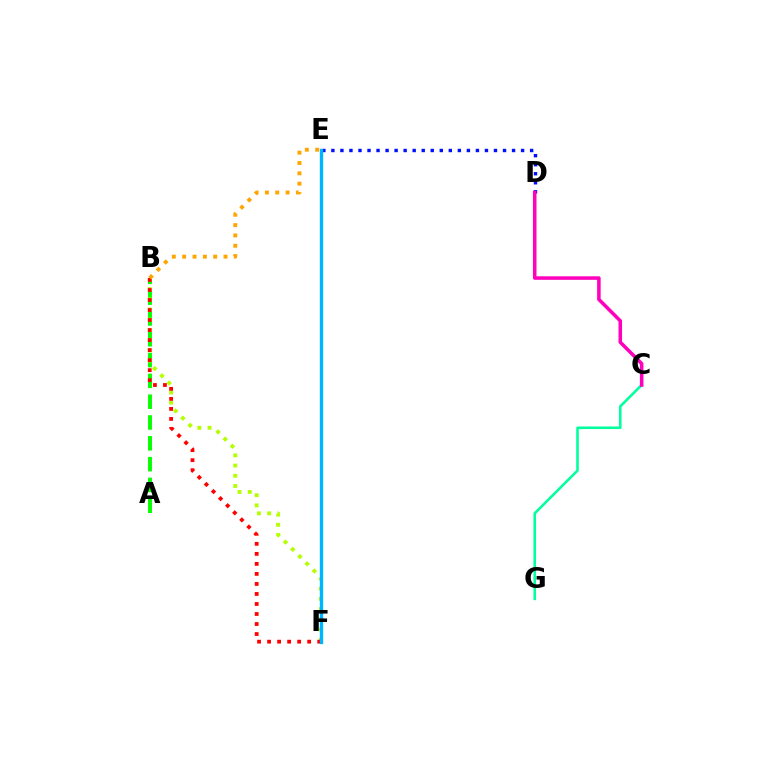{('D', 'E'): [{'color': '#0010ff', 'line_style': 'dotted', 'thickness': 2.45}], ('C', 'G'): [{'color': '#00ff9d', 'line_style': 'solid', 'thickness': 1.85}], ('A', 'B'): [{'color': '#08ff00', 'line_style': 'dashed', 'thickness': 2.83}], ('B', 'F'): [{'color': '#b3ff00', 'line_style': 'dotted', 'thickness': 2.77}, {'color': '#ff0000', 'line_style': 'dotted', 'thickness': 2.72}], ('C', 'D'): [{'color': '#ff00bd', 'line_style': 'solid', 'thickness': 2.54}], ('E', 'F'): [{'color': '#9b00ff', 'line_style': 'solid', 'thickness': 1.93}, {'color': '#00b5ff', 'line_style': 'solid', 'thickness': 2.41}], ('B', 'E'): [{'color': '#ffa500', 'line_style': 'dotted', 'thickness': 2.81}]}